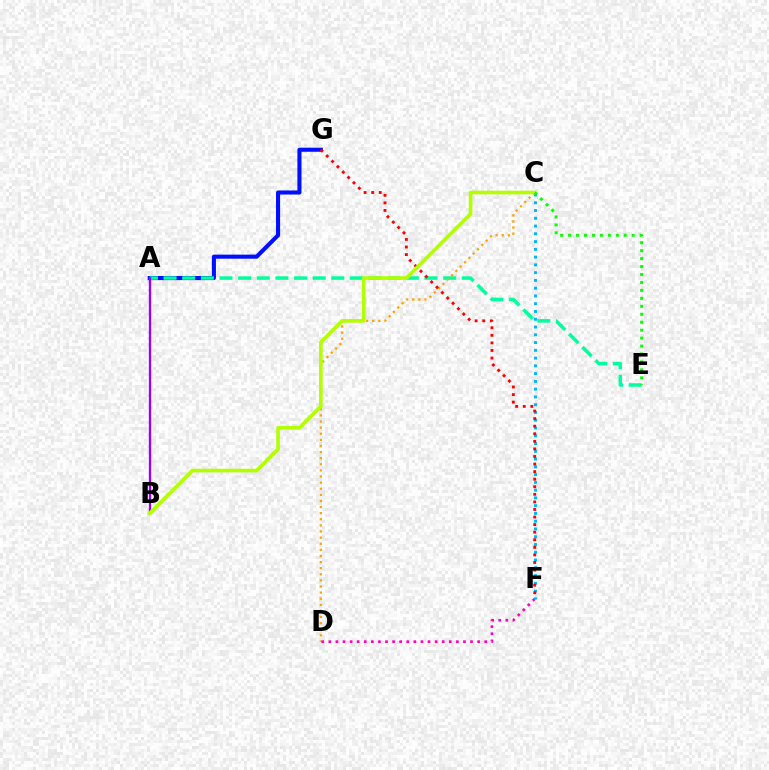{('A', 'G'): [{'color': '#0010ff', 'line_style': 'solid', 'thickness': 2.94}], ('A', 'E'): [{'color': '#00ff9d', 'line_style': 'dashed', 'thickness': 2.53}], ('C', 'D'): [{'color': '#ffa500', 'line_style': 'dotted', 'thickness': 1.66}], ('D', 'F'): [{'color': '#ff00bd', 'line_style': 'dotted', 'thickness': 1.93}], ('C', 'F'): [{'color': '#00b5ff', 'line_style': 'dotted', 'thickness': 2.11}], ('A', 'B'): [{'color': '#9b00ff', 'line_style': 'solid', 'thickness': 1.68}], ('F', 'G'): [{'color': '#ff0000', 'line_style': 'dotted', 'thickness': 2.06}], ('B', 'C'): [{'color': '#b3ff00', 'line_style': 'solid', 'thickness': 2.61}], ('C', 'E'): [{'color': '#08ff00', 'line_style': 'dotted', 'thickness': 2.16}]}